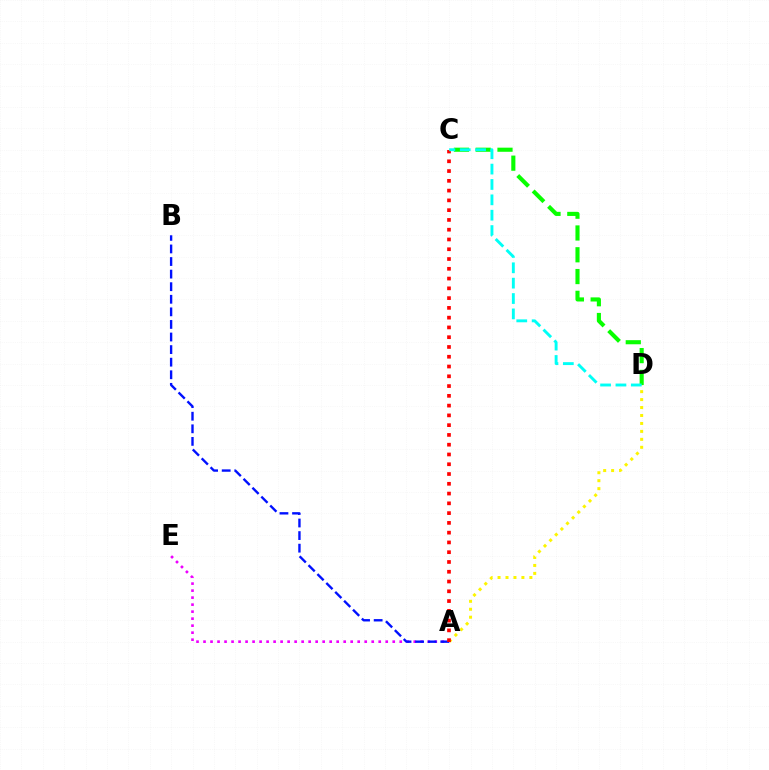{('A', 'E'): [{'color': '#ee00ff', 'line_style': 'dotted', 'thickness': 1.9}], ('A', 'B'): [{'color': '#0010ff', 'line_style': 'dashed', 'thickness': 1.71}], ('A', 'D'): [{'color': '#fcf500', 'line_style': 'dotted', 'thickness': 2.16}], ('C', 'D'): [{'color': '#08ff00', 'line_style': 'dashed', 'thickness': 2.96}, {'color': '#00fff6', 'line_style': 'dashed', 'thickness': 2.09}], ('A', 'C'): [{'color': '#ff0000', 'line_style': 'dotted', 'thickness': 2.66}]}